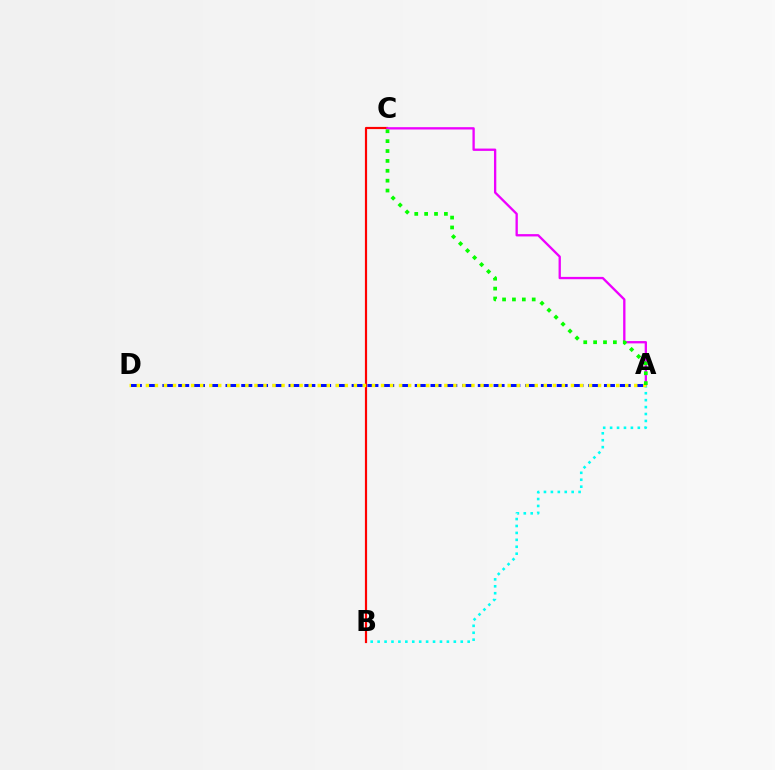{('A', 'D'): [{'color': '#0010ff', 'line_style': 'dashed', 'thickness': 2.14}, {'color': '#fcf500', 'line_style': 'dotted', 'thickness': 2.46}], ('A', 'B'): [{'color': '#00fff6', 'line_style': 'dotted', 'thickness': 1.88}], ('B', 'C'): [{'color': '#ff0000', 'line_style': 'solid', 'thickness': 1.57}], ('A', 'C'): [{'color': '#ee00ff', 'line_style': 'solid', 'thickness': 1.67}, {'color': '#08ff00', 'line_style': 'dotted', 'thickness': 2.68}]}